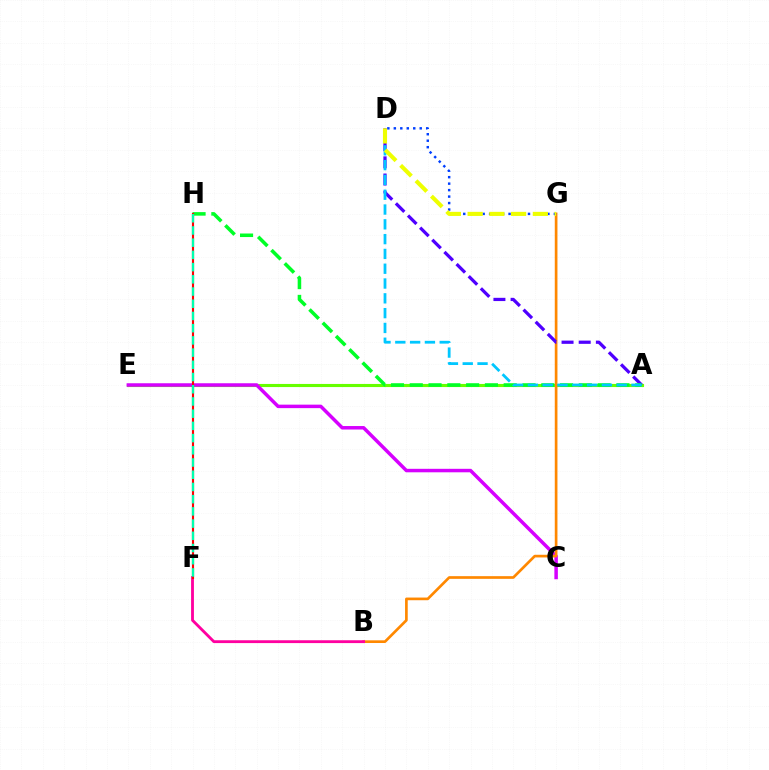{('A', 'E'): [{'color': '#66ff00', 'line_style': 'solid', 'thickness': 2.24}], ('C', 'E'): [{'color': '#d600ff', 'line_style': 'solid', 'thickness': 2.51}], ('B', 'G'): [{'color': '#ff8800', 'line_style': 'solid', 'thickness': 1.93}], ('B', 'F'): [{'color': '#ff00a0', 'line_style': 'solid', 'thickness': 2.04}], ('D', 'G'): [{'color': '#003fff', 'line_style': 'dotted', 'thickness': 1.76}, {'color': '#eeff00', 'line_style': 'dashed', 'thickness': 2.95}], ('A', 'D'): [{'color': '#4f00ff', 'line_style': 'dashed', 'thickness': 2.33}, {'color': '#00c7ff', 'line_style': 'dashed', 'thickness': 2.01}], ('A', 'H'): [{'color': '#00ff27', 'line_style': 'dashed', 'thickness': 2.55}], ('F', 'H'): [{'color': '#ff0000', 'line_style': 'solid', 'thickness': 1.54}, {'color': '#00ffaf', 'line_style': 'dashed', 'thickness': 1.66}]}